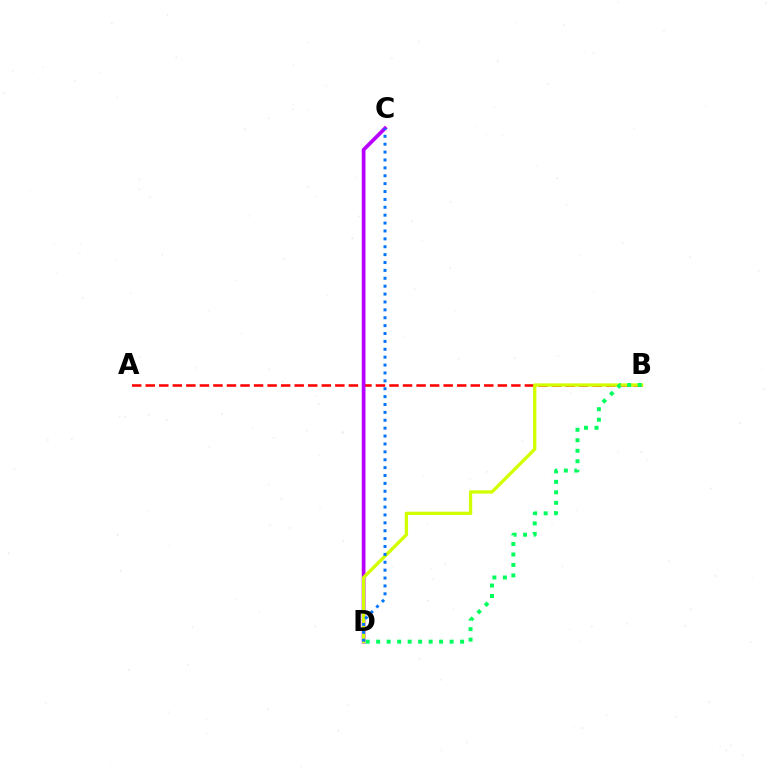{('A', 'B'): [{'color': '#ff0000', 'line_style': 'dashed', 'thickness': 1.84}], ('C', 'D'): [{'color': '#b900ff', 'line_style': 'solid', 'thickness': 2.69}, {'color': '#0074ff', 'line_style': 'dotted', 'thickness': 2.14}], ('B', 'D'): [{'color': '#d1ff00', 'line_style': 'solid', 'thickness': 2.37}, {'color': '#00ff5c', 'line_style': 'dotted', 'thickness': 2.85}]}